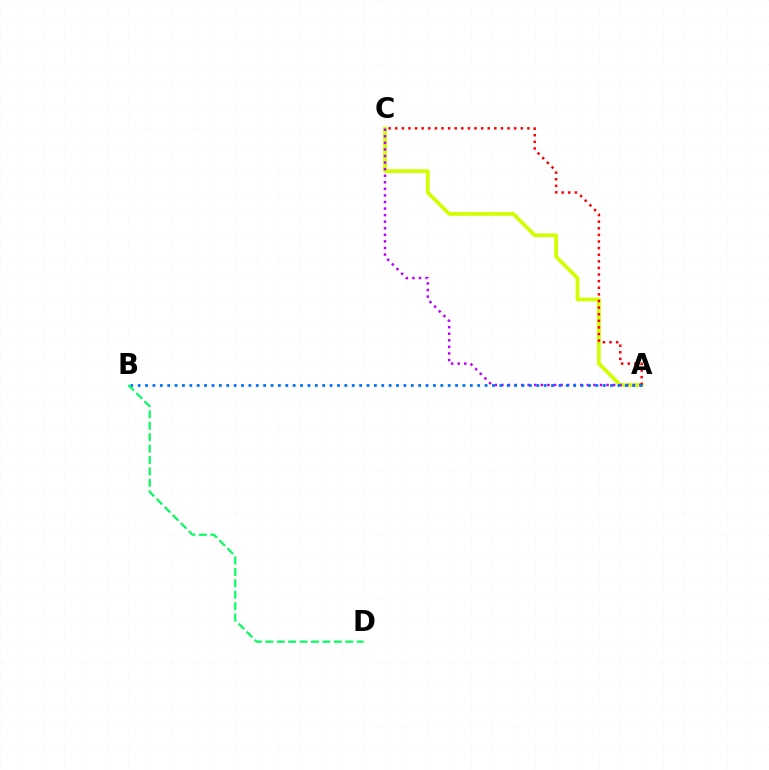{('A', 'C'): [{'color': '#d1ff00', 'line_style': 'solid', 'thickness': 2.67}, {'color': '#ff0000', 'line_style': 'dotted', 'thickness': 1.8}, {'color': '#b900ff', 'line_style': 'dotted', 'thickness': 1.79}], ('A', 'B'): [{'color': '#0074ff', 'line_style': 'dotted', 'thickness': 2.01}], ('B', 'D'): [{'color': '#00ff5c', 'line_style': 'dashed', 'thickness': 1.55}]}